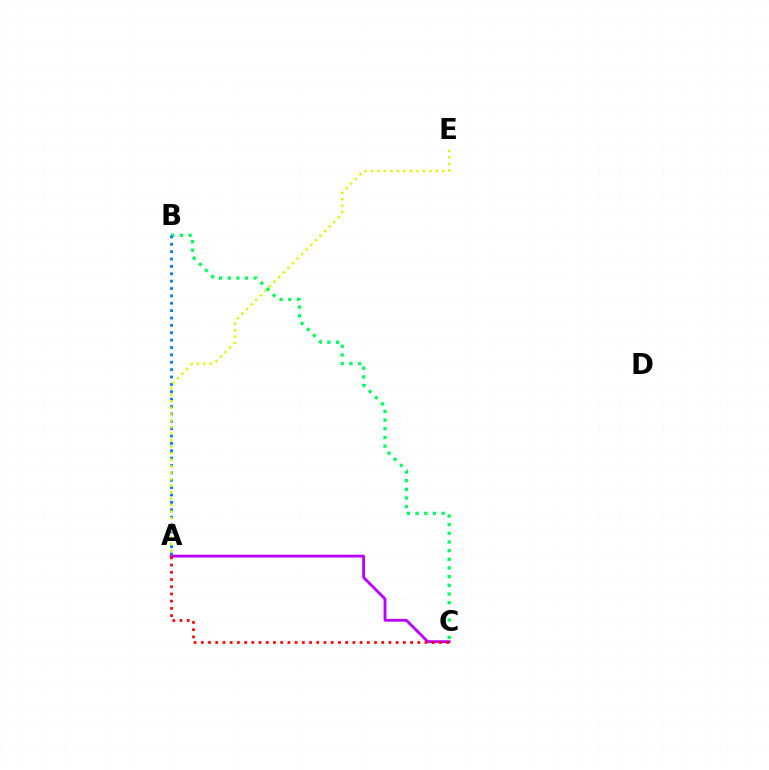{('B', 'C'): [{'color': '#00ff5c', 'line_style': 'dotted', 'thickness': 2.36}], ('A', 'B'): [{'color': '#0074ff', 'line_style': 'dotted', 'thickness': 2.0}], ('A', 'C'): [{'color': '#b900ff', 'line_style': 'solid', 'thickness': 2.04}, {'color': '#ff0000', 'line_style': 'dotted', 'thickness': 1.96}], ('A', 'E'): [{'color': '#d1ff00', 'line_style': 'dotted', 'thickness': 1.76}]}